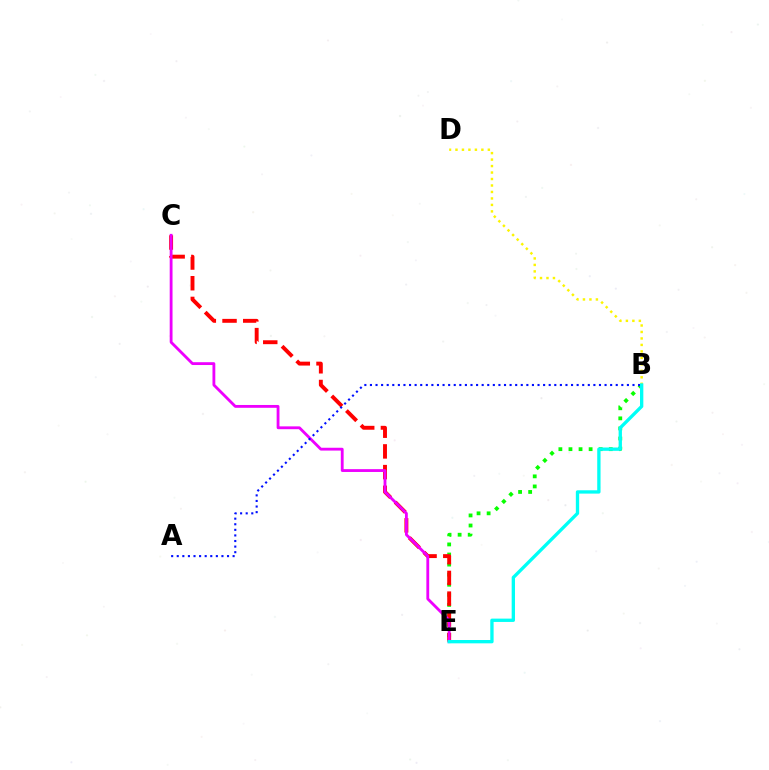{('B', 'E'): [{'color': '#08ff00', 'line_style': 'dotted', 'thickness': 2.74}, {'color': '#00fff6', 'line_style': 'solid', 'thickness': 2.4}], ('C', 'E'): [{'color': '#ff0000', 'line_style': 'dashed', 'thickness': 2.81}, {'color': '#ee00ff', 'line_style': 'solid', 'thickness': 2.03}], ('A', 'B'): [{'color': '#0010ff', 'line_style': 'dotted', 'thickness': 1.52}], ('B', 'D'): [{'color': '#fcf500', 'line_style': 'dotted', 'thickness': 1.76}]}